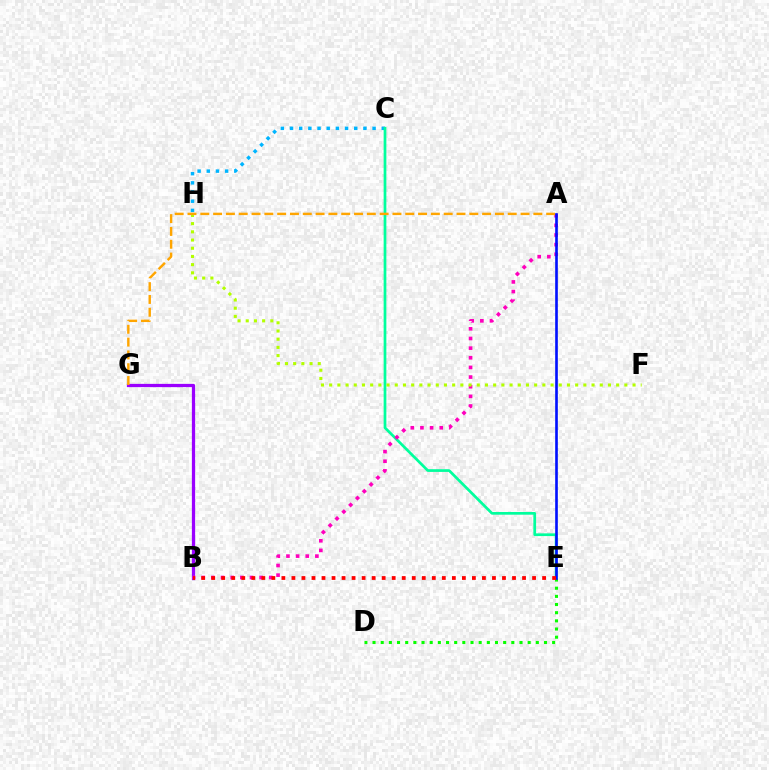{('C', 'H'): [{'color': '#00b5ff', 'line_style': 'dotted', 'thickness': 2.49}], ('B', 'G'): [{'color': '#9b00ff', 'line_style': 'solid', 'thickness': 2.34}], ('C', 'E'): [{'color': '#00ff9d', 'line_style': 'solid', 'thickness': 1.95}], ('D', 'E'): [{'color': '#08ff00', 'line_style': 'dotted', 'thickness': 2.22}], ('A', 'B'): [{'color': '#ff00bd', 'line_style': 'dotted', 'thickness': 2.62}], ('F', 'H'): [{'color': '#b3ff00', 'line_style': 'dotted', 'thickness': 2.23}], ('A', 'G'): [{'color': '#ffa500', 'line_style': 'dashed', 'thickness': 1.74}], ('A', 'E'): [{'color': '#0010ff', 'line_style': 'solid', 'thickness': 1.9}], ('B', 'E'): [{'color': '#ff0000', 'line_style': 'dotted', 'thickness': 2.72}]}